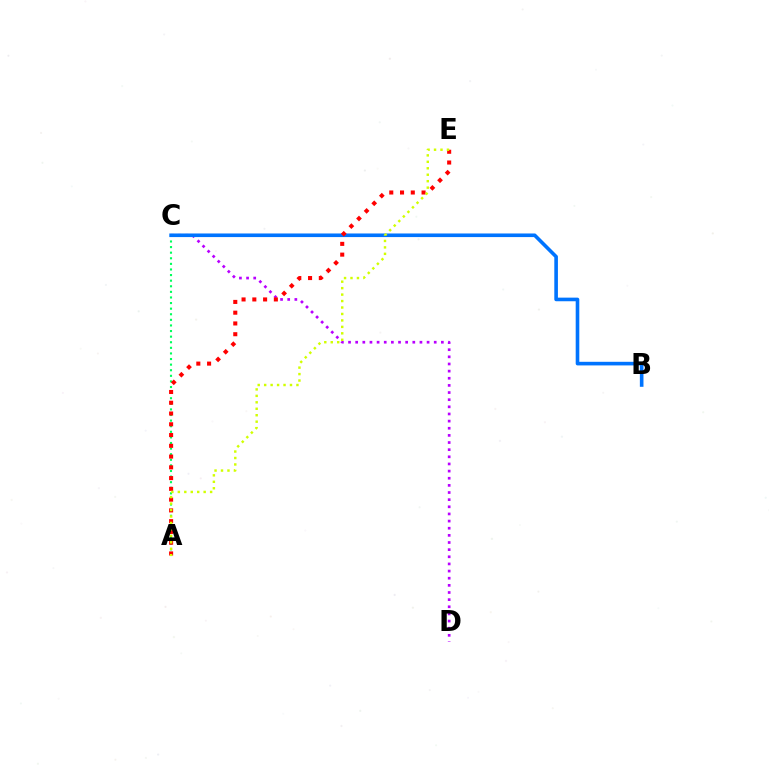{('A', 'C'): [{'color': '#00ff5c', 'line_style': 'dotted', 'thickness': 1.52}], ('C', 'D'): [{'color': '#b900ff', 'line_style': 'dotted', 'thickness': 1.94}], ('B', 'C'): [{'color': '#0074ff', 'line_style': 'solid', 'thickness': 2.6}], ('A', 'E'): [{'color': '#ff0000', 'line_style': 'dotted', 'thickness': 2.92}, {'color': '#d1ff00', 'line_style': 'dotted', 'thickness': 1.75}]}